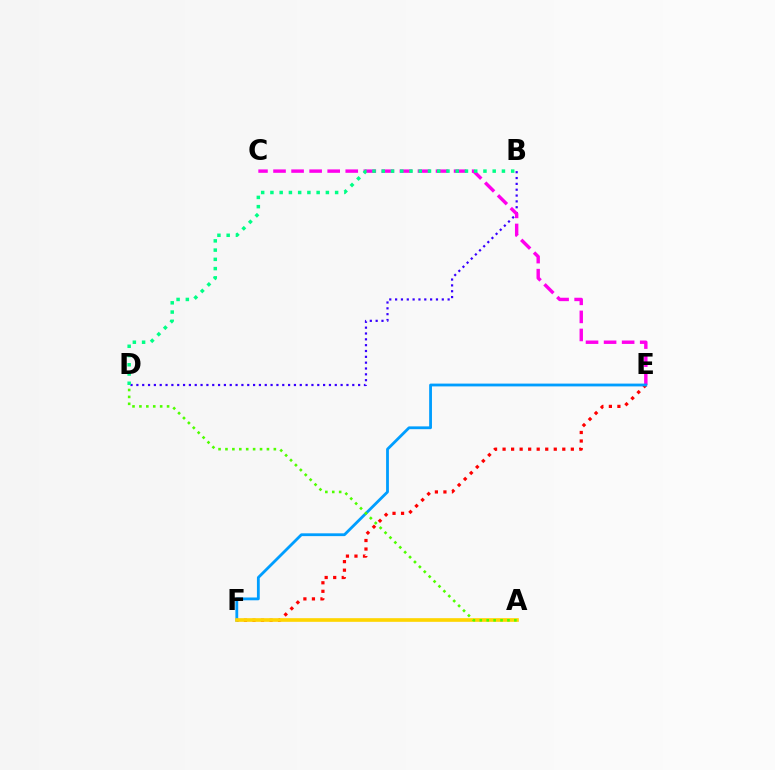{('E', 'F'): [{'color': '#ff0000', 'line_style': 'dotted', 'thickness': 2.32}, {'color': '#009eff', 'line_style': 'solid', 'thickness': 2.02}], ('B', 'D'): [{'color': '#3700ff', 'line_style': 'dotted', 'thickness': 1.59}, {'color': '#00ff86', 'line_style': 'dotted', 'thickness': 2.51}], ('C', 'E'): [{'color': '#ff00ed', 'line_style': 'dashed', 'thickness': 2.45}], ('A', 'F'): [{'color': '#ffd500', 'line_style': 'solid', 'thickness': 2.63}], ('A', 'D'): [{'color': '#4fff00', 'line_style': 'dotted', 'thickness': 1.88}]}